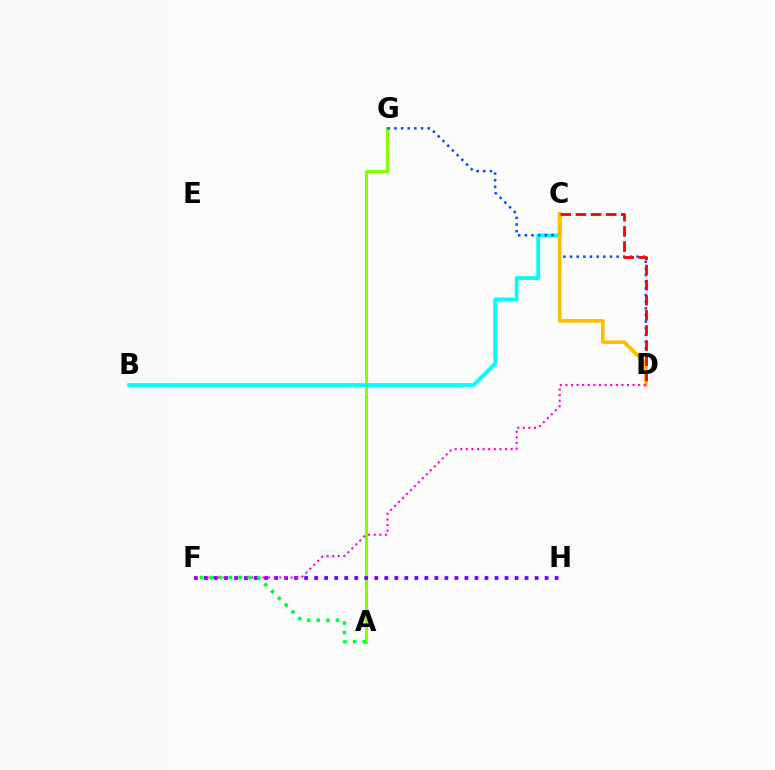{('A', 'G'): [{'color': '#84ff00', 'line_style': 'solid', 'thickness': 2.18}], ('B', 'C'): [{'color': '#00fff6', 'line_style': 'solid', 'thickness': 2.72}], ('D', 'G'): [{'color': '#004bff', 'line_style': 'dotted', 'thickness': 1.81}], ('C', 'D'): [{'color': '#ffbd00', 'line_style': 'solid', 'thickness': 2.59}, {'color': '#ff0000', 'line_style': 'dashed', 'thickness': 2.06}], ('F', 'H'): [{'color': '#7200ff', 'line_style': 'dotted', 'thickness': 2.72}], ('D', 'F'): [{'color': '#ff00cf', 'line_style': 'dotted', 'thickness': 1.52}], ('A', 'F'): [{'color': '#00ff39', 'line_style': 'dotted', 'thickness': 2.61}]}